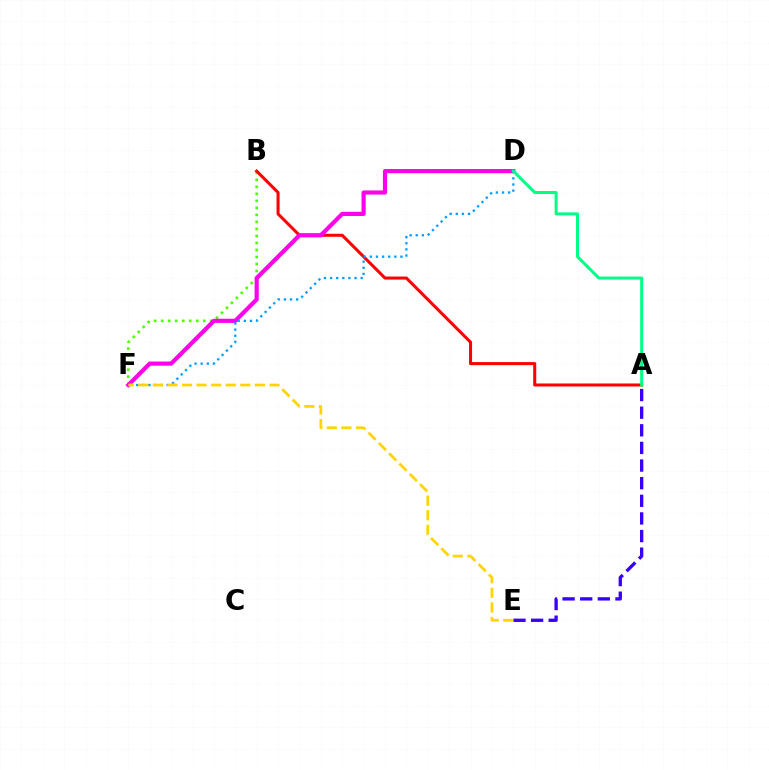{('A', 'E'): [{'color': '#3700ff', 'line_style': 'dashed', 'thickness': 2.39}], ('B', 'F'): [{'color': '#4fff00', 'line_style': 'dotted', 'thickness': 1.91}], ('A', 'B'): [{'color': '#ff0000', 'line_style': 'solid', 'thickness': 2.19}], ('D', 'F'): [{'color': '#ff00ed', 'line_style': 'solid', 'thickness': 3.0}, {'color': '#009eff', 'line_style': 'dotted', 'thickness': 1.66}], ('A', 'D'): [{'color': '#00ff86', 'line_style': 'solid', 'thickness': 2.16}], ('E', 'F'): [{'color': '#ffd500', 'line_style': 'dashed', 'thickness': 1.98}]}